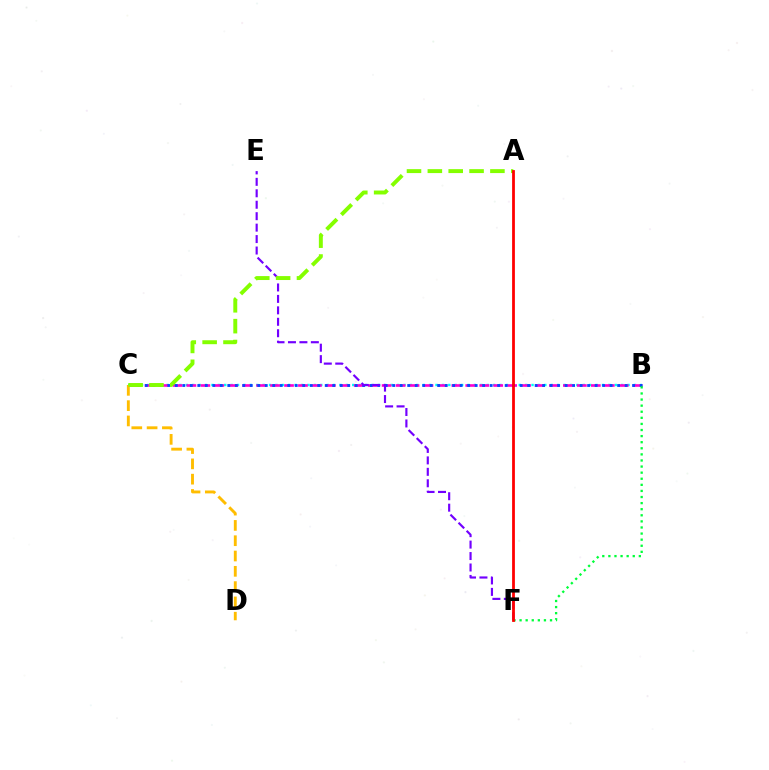{('B', 'C'): [{'color': '#00fff6', 'line_style': 'dotted', 'thickness': 1.74}, {'color': '#ff00cf', 'line_style': 'dashed', 'thickness': 1.89}, {'color': '#004bff', 'line_style': 'dotted', 'thickness': 2.04}], ('B', 'F'): [{'color': '#00ff39', 'line_style': 'dotted', 'thickness': 1.66}], ('C', 'D'): [{'color': '#ffbd00', 'line_style': 'dashed', 'thickness': 2.08}], ('E', 'F'): [{'color': '#7200ff', 'line_style': 'dashed', 'thickness': 1.55}], ('A', 'C'): [{'color': '#84ff00', 'line_style': 'dashed', 'thickness': 2.83}], ('A', 'F'): [{'color': '#ff0000', 'line_style': 'solid', 'thickness': 2.0}]}